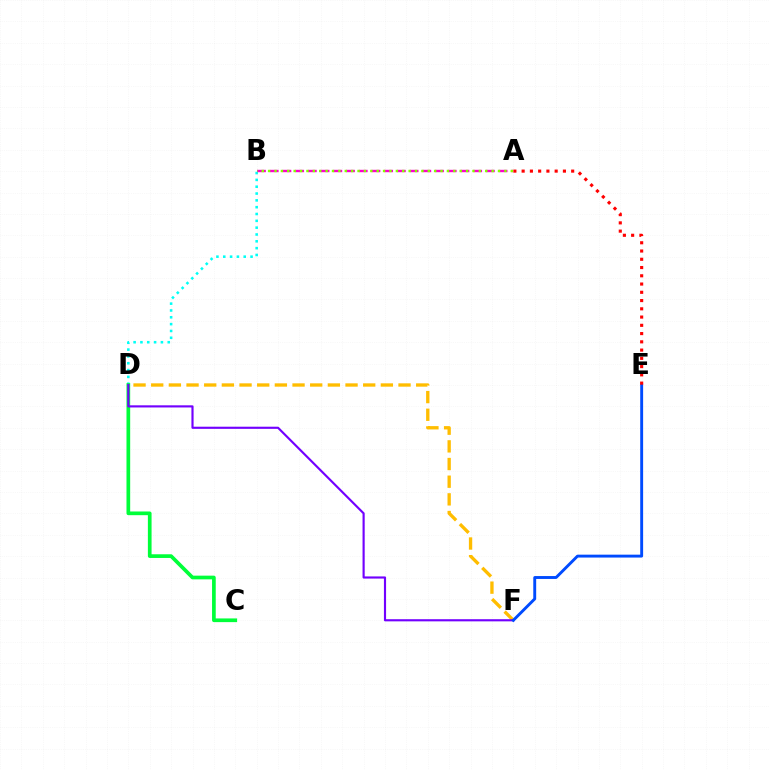{('B', 'D'): [{'color': '#00fff6', 'line_style': 'dotted', 'thickness': 1.85}], ('A', 'B'): [{'color': '#ff00cf', 'line_style': 'dashed', 'thickness': 1.73}, {'color': '#84ff00', 'line_style': 'dotted', 'thickness': 1.74}], ('D', 'F'): [{'color': '#ffbd00', 'line_style': 'dashed', 'thickness': 2.4}, {'color': '#7200ff', 'line_style': 'solid', 'thickness': 1.54}], ('C', 'D'): [{'color': '#00ff39', 'line_style': 'solid', 'thickness': 2.66}], ('E', 'F'): [{'color': '#004bff', 'line_style': 'solid', 'thickness': 2.09}], ('A', 'E'): [{'color': '#ff0000', 'line_style': 'dotted', 'thickness': 2.24}]}